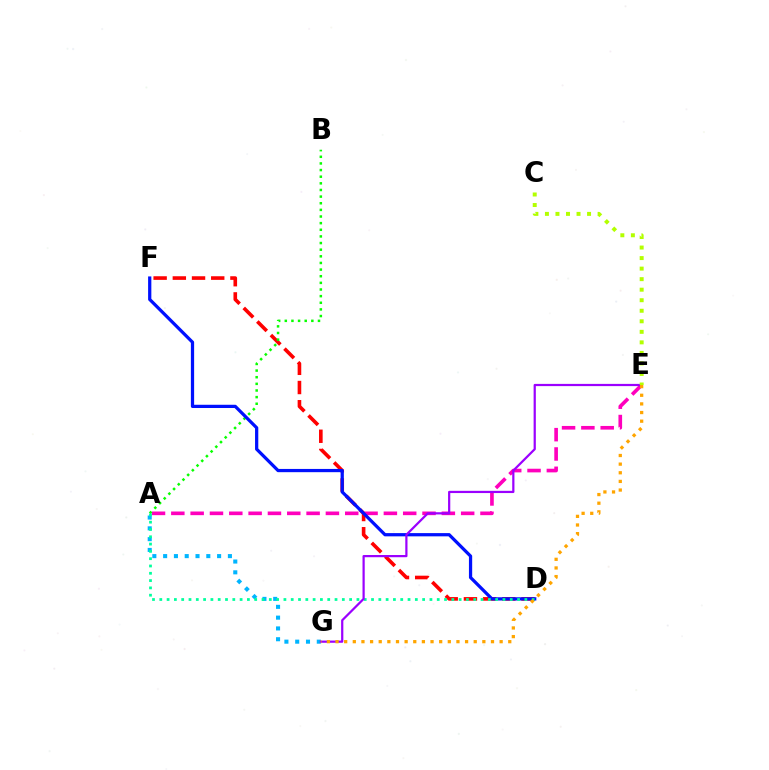{('D', 'F'): [{'color': '#ff0000', 'line_style': 'dashed', 'thickness': 2.61}, {'color': '#0010ff', 'line_style': 'solid', 'thickness': 2.34}], ('A', 'E'): [{'color': '#ff00bd', 'line_style': 'dashed', 'thickness': 2.62}], ('A', 'B'): [{'color': '#08ff00', 'line_style': 'dotted', 'thickness': 1.8}], ('A', 'G'): [{'color': '#00b5ff', 'line_style': 'dotted', 'thickness': 2.93}], ('A', 'D'): [{'color': '#00ff9d', 'line_style': 'dotted', 'thickness': 1.98}], ('E', 'G'): [{'color': '#9b00ff', 'line_style': 'solid', 'thickness': 1.6}, {'color': '#ffa500', 'line_style': 'dotted', 'thickness': 2.35}], ('C', 'E'): [{'color': '#b3ff00', 'line_style': 'dotted', 'thickness': 2.86}]}